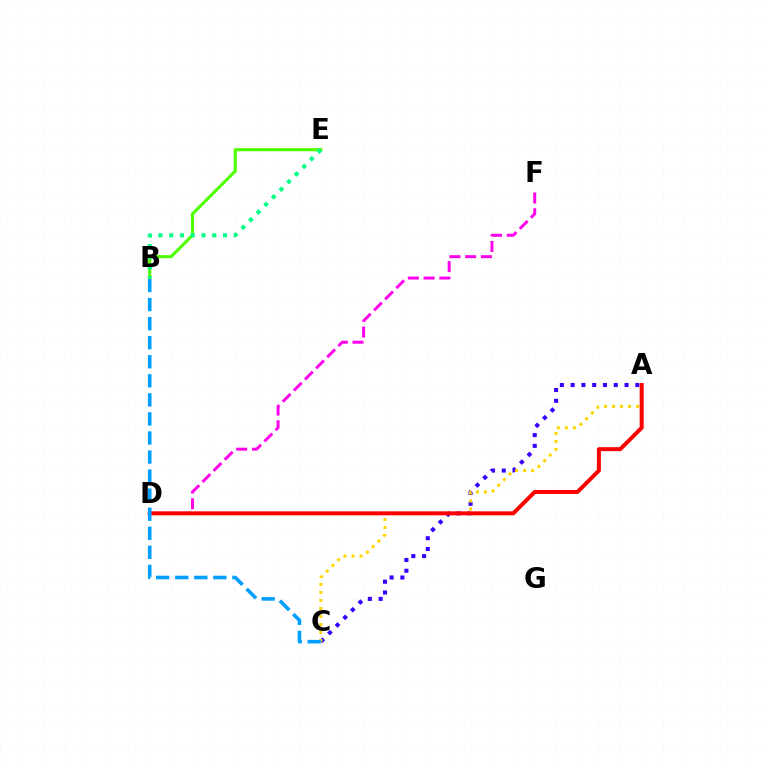{('A', 'C'): [{'color': '#3700ff', 'line_style': 'dotted', 'thickness': 2.93}, {'color': '#ffd500', 'line_style': 'dotted', 'thickness': 2.17}], ('B', 'E'): [{'color': '#4fff00', 'line_style': 'solid', 'thickness': 2.24}, {'color': '#00ff86', 'line_style': 'dotted', 'thickness': 2.93}], ('D', 'F'): [{'color': '#ff00ed', 'line_style': 'dashed', 'thickness': 2.14}], ('A', 'D'): [{'color': '#ff0000', 'line_style': 'solid', 'thickness': 2.86}], ('B', 'C'): [{'color': '#009eff', 'line_style': 'dashed', 'thickness': 2.59}]}